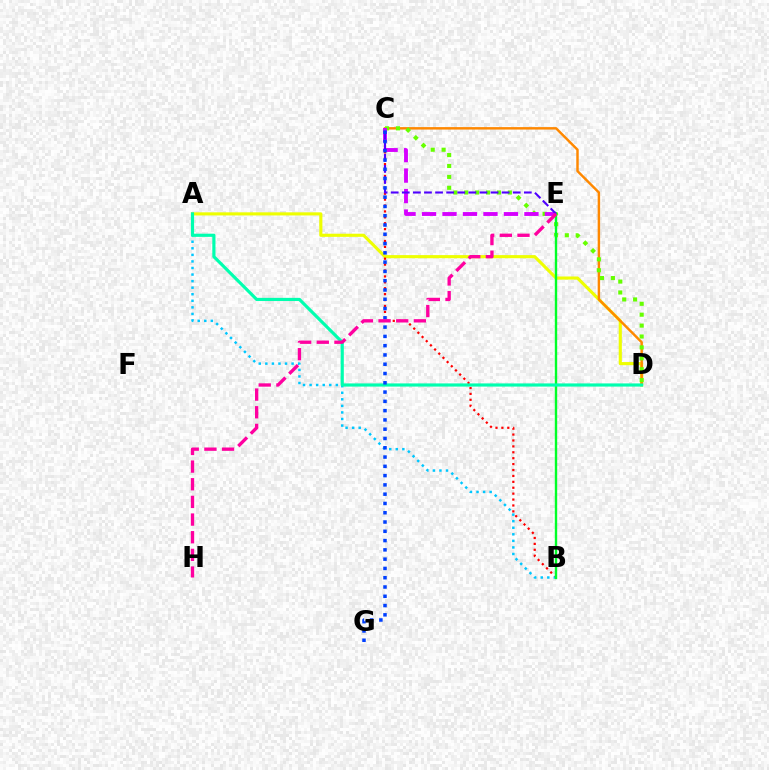{('A', 'D'): [{'color': '#eeff00', 'line_style': 'solid', 'thickness': 2.25}, {'color': '#00ffaf', 'line_style': 'solid', 'thickness': 2.28}], ('C', 'D'): [{'color': '#ff8800', 'line_style': 'solid', 'thickness': 1.76}, {'color': '#66ff00', 'line_style': 'dotted', 'thickness': 2.96}], ('B', 'C'): [{'color': '#ff0000', 'line_style': 'dotted', 'thickness': 1.61}], ('A', 'B'): [{'color': '#00c7ff', 'line_style': 'dotted', 'thickness': 1.78}], ('C', 'E'): [{'color': '#d600ff', 'line_style': 'dashed', 'thickness': 2.78}, {'color': '#4f00ff', 'line_style': 'dashed', 'thickness': 1.51}], ('B', 'E'): [{'color': '#00ff27', 'line_style': 'solid', 'thickness': 1.72}], ('C', 'G'): [{'color': '#003fff', 'line_style': 'dotted', 'thickness': 2.52}], ('E', 'H'): [{'color': '#ff00a0', 'line_style': 'dashed', 'thickness': 2.4}]}